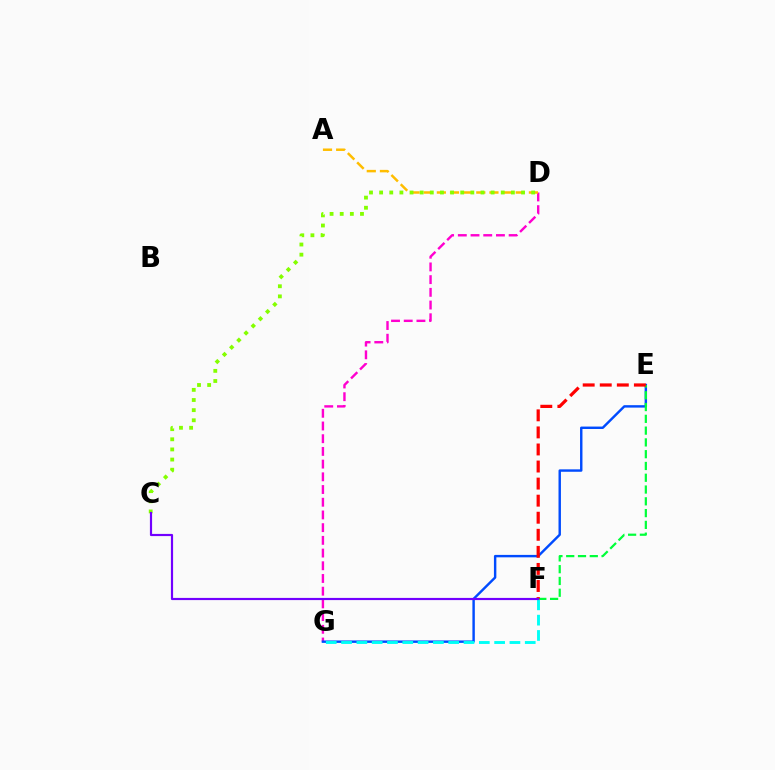{('D', 'G'): [{'color': '#ff00cf', 'line_style': 'dashed', 'thickness': 1.73}], ('E', 'G'): [{'color': '#004bff', 'line_style': 'solid', 'thickness': 1.75}], ('F', 'G'): [{'color': '#00fff6', 'line_style': 'dashed', 'thickness': 2.08}], ('E', 'F'): [{'color': '#00ff39', 'line_style': 'dashed', 'thickness': 1.6}, {'color': '#ff0000', 'line_style': 'dashed', 'thickness': 2.32}], ('A', 'D'): [{'color': '#ffbd00', 'line_style': 'dashed', 'thickness': 1.79}], ('C', 'D'): [{'color': '#84ff00', 'line_style': 'dotted', 'thickness': 2.75}], ('C', 'F'): [{'color': '#7200ff', 'line_style': 'solid', 'thickness': 1.57}]}